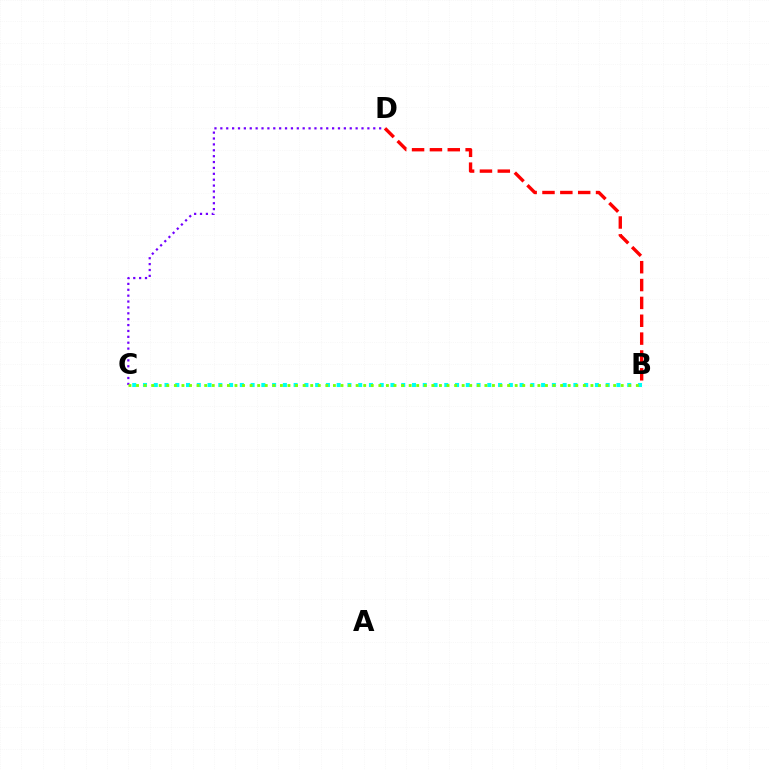{('C', 'D'): [{'color': '#7200ff', 'line_style': 'dotted', 'thickness': 1.6}], ('B', 'C'): [{'color': '#00fff6', 'line_style': 'dotted', 'thickness': 2.92}, {'color': '#84ff00', 'line_style': 'dotted', 'thickness': 2.06}], ('B', 'D'): [{'color': '#ff0000', 'line_style': 'dashed', 'thickness': 2.43}]}